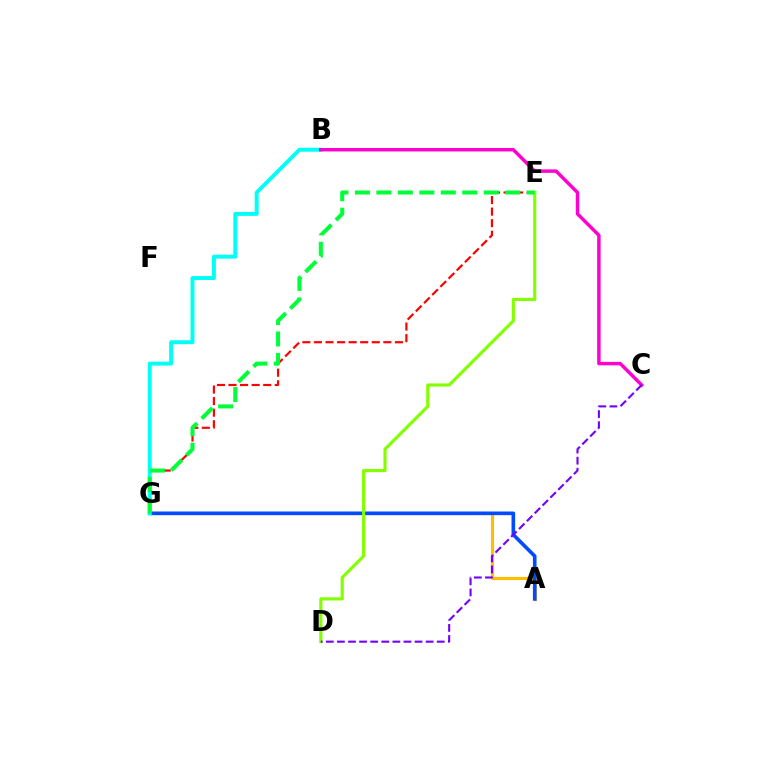{('A', 'G'): [{'color': '#ffbd00', 'line_style': 'solid', 'thickness': 2.26}, {'color': '#004bff', 'line_style': 'solid', 'thickness': 2.62}], ('E', 'G'): [{'color': '#ff0000', 'line_style': 'dashed', 'thickness': 1.57}, {'color': '#00ff39', 'line_style': 'dashed', 'thickness': 2.92}], ('D', 'E'): [{'color': '#84ff00', 'line_style': 'solid', 'thickness': 2.27}], ('B', 'G'): [{'color': '#00fff6', 'line_style': 'solid', 'thickness': 2.84}], ('B', 'C'): [{'color': '#ff00cf', 'line_style': 'solid', 'thickness': 2.48}], ('C', 'D'): [{'color': '#7200ff', 'line_style': 'dashed', 'thickness': 1.51}]}